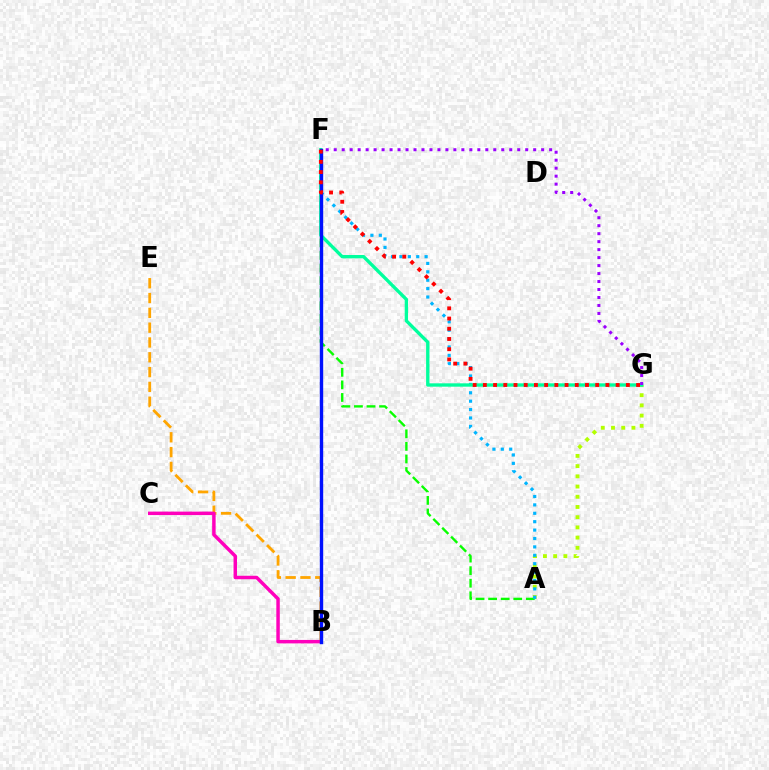{('A', 'G'): [{'color': '#b3ff00', 'line_style': 'dotted', 'thickness': 2.78}], ('A', 'F'): [{'color': '#08ff00', 'line_style': 'dashed', 'thickness': 1.71}, {'color': '#00b5ff', 'line_style': 'dotted', 'thickness': 2.28}], ('B', 'E'): [{'color': '#ffa500', 'line_style': 'dashed', 'thickness': 2.01}], ('F', 'G'): [{'color': '#00ff9d', 'line_style': 'solid', 'thickness': 2.41}, {'color': '#9b00ff', 'line_style': 'dotted', 'thickness': 2.17}, {'color': '#ff0000', 'line_style': 'dotted', 'thickness': 2.78}], ('B', 'C'): [{'color': '#ff00bd', 'line_style': 'solid', 'thickness': 2.5}], ('B', 'F'): [{'color': '#0010ff', 'line_style': 'solid', 'thickness': 2.44}]}